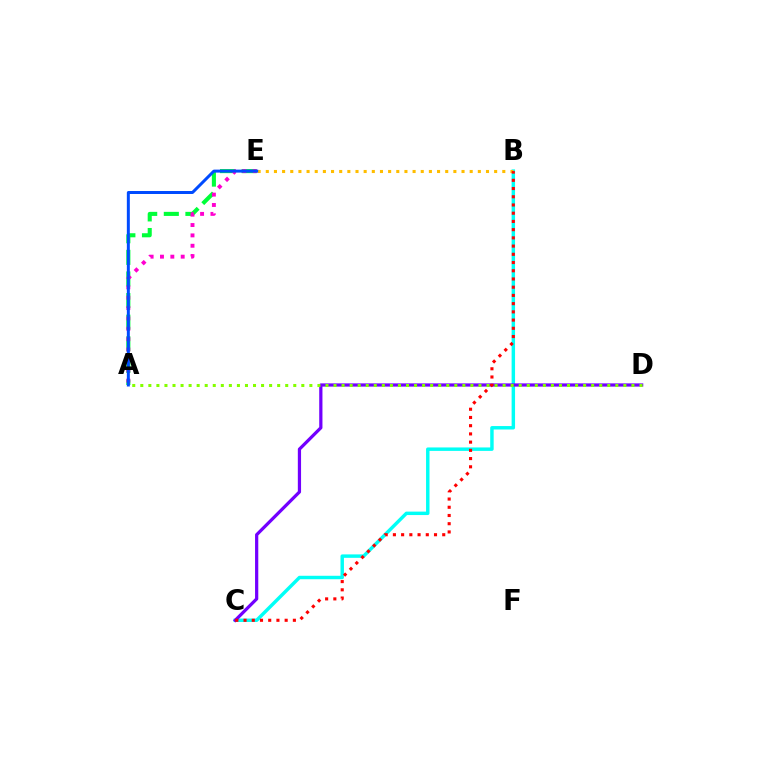{('B', 'C'): [{'color': '#00fff6', 'line_style': 'solid', 'thickness': 2.48}, {'color': '#ff0000', 'line_style': 'dotted', 'thickness': 2.23}], ('B', 'E'): [{'color': '#ffbd00', 'line_style': 'dotted', 'thickness': 2.22}], ('A', 'E'): [{'color': '#00ff39', 'line_style': 'dashed', 'thickness': 2.94}, {'color': '#ff00cf', 'line_style': 'dotted', 'thickness': 2.81}, {'color': '#004bff', 'line_style': 'solid', 'thickness': 2.15}], ('C', 'D'): [{'color': '#7200ff', 'line_style': 'solid', 'thickness': 2.32}], ('A', 'D'): [{'color': '#84ff00', 'line_style': 'dotted', 'thickness': 2.19}]}